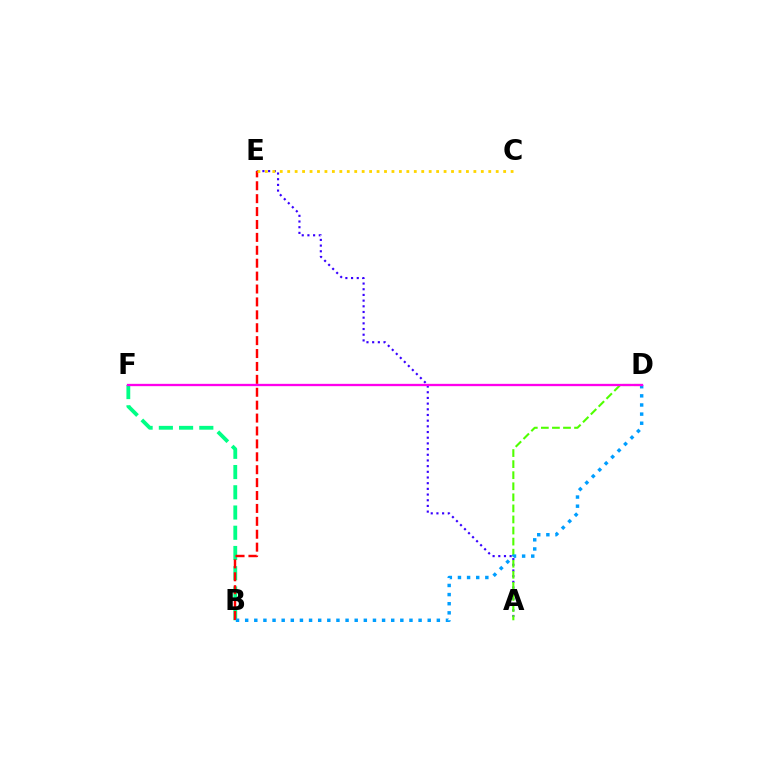{('B', 'F'): [{'color': '#00ff86', 'line_style': 'dashed', 'thickness': 2.75}], ('A', 'E'): [{'color': '#3700ff', 'line_style': 'dotted', 'thickness': 1.54}], ('B', 'E'): [{'color': '#ff0000', 'line_style': 'dashed', 'thickness': 1.75}], ('A', 'D'): [{'color': '#4fff00', 'line_style': 'dashed', 'thickness': 1.5}], ('B', 'D'): [{'color': '#009eff', 'line_style': 'dotted', 'thickness': 2.48}], ('C', 'E'): [{'color': '#ffd500', 'line_style': 'dotted', 'thickness': 2.02}], ('D', 'F'): [{'color': '#ff00ed', 'line_style': 'solid', 'thickness': 1.67}]}